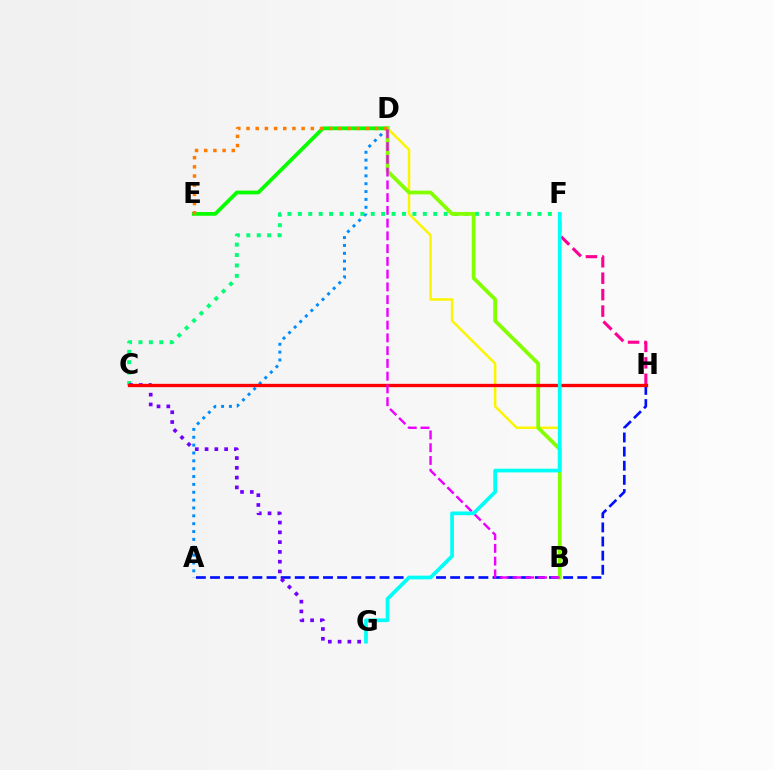{('B', 'D'): [{'color': '#fcf500', 'line_style': 'solid', 'thickness': 1.79}, {'color': '#84ff00', 'line_style': 'solid', 'thickness': 2.7}, {'color': '#ee00ff', 'line_style': 'dashed', 'thickness': 1.73}], ('A', 'D'): [{'color': '#008cff', 'line_style': 'dotted', 'thickness': 2.13}], ('A', 'H'): [{'color': '#0010ff', 'line_style': 'dashed', 'thickness': 1.92}], ('D', 'E'): [{'color': '#08ff00', 'line_style': 'solid', 'thickness': 2.72}, {'color': '#ff7c00', 'line_style': 'dotted', 'thickness': 2.5}], ('C', 'F'): [{'color': '#00ff74', 'line_style': 'dotted', 'thickness': 2.83}], ('F', 'H'): [{'color': '#ff0094', 'line_style': 'dashed', 'thickness': 2.23}], ('C', 'G'): [{'color': '#7200ff', 'line_style': 'dotted', 'thickness': 2.66}], ('C', 'H'): [{'color': '#ff0000', 'line_style': 'solid', 'thickness': 2.39}], ('F', 'G'): [{'color': '#00fff6', 'line_style': 'solid', 'thickness': 2.67}]}